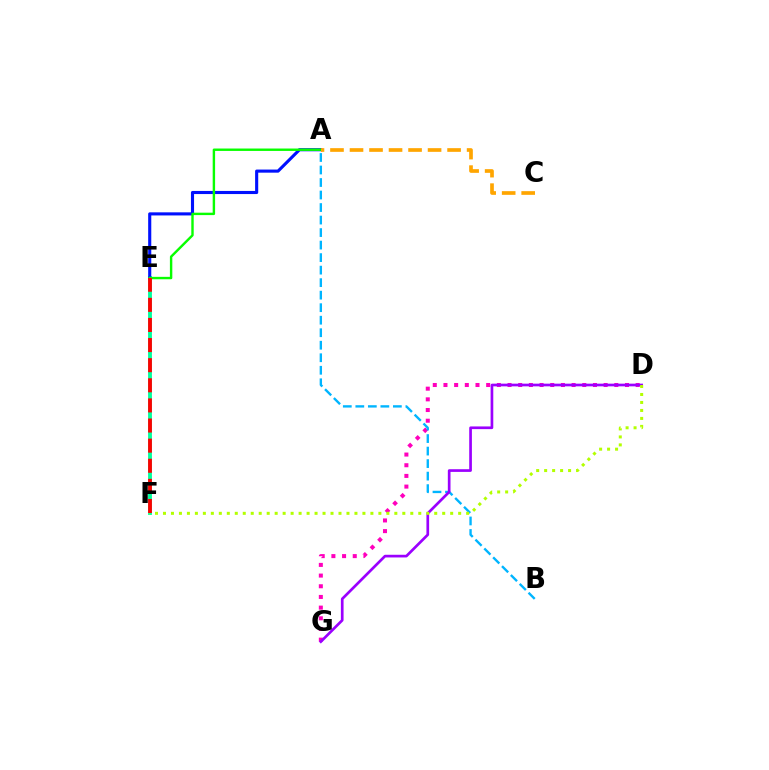{('E', 'F'): [{'color': '#00ff9d', 'line_style': 'solid', 'thickness': 2.78}, {'color': '#ff0000', 'line_style': 'dashed', 'thickness': 2.73}], ('A', 'E'): [{'color': '#0010ff', 'line_style': 'solid', 'thickness': 2.24}, {'color': '#08ff00', 'line_style': 'solid', 'thickness': 1.74}], ('D', 'G'): [{'color': '#ff00bd', 'line_style': 'dotted', 'thickness': 2.9}, {'color': '#9b00ff', 'line_style': 'solid', 'thickness': 1.93}], ('A', 'B'): [{'color': '#00b5ff', 'line_style': 'dashed', 'thickness': 1.7}], ('A', 'C'): [{'color': '#ffa500', 'line_style': 'dashed', 'thickness': 2.65}], ('D', 'F'): [{'color': '#b3ff00', 'line_style': 'dotted', 'thickness': 2.17}]}